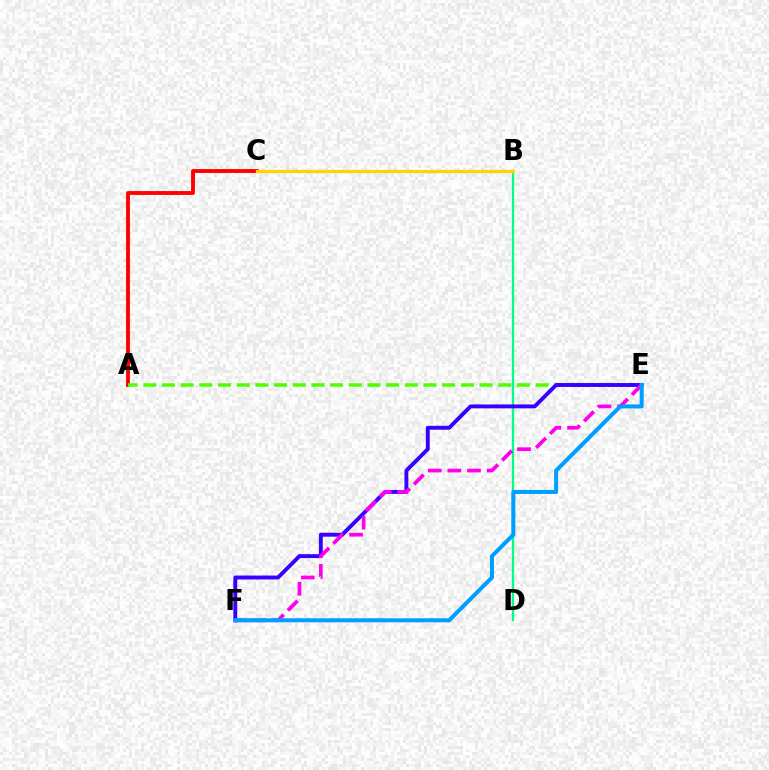{('A', 'C'): [{'color': '#ff0000', 'line_style': 'solid', 'thickness': 2.78}], ('A', 'E'): [{'color': '#4fff00', 'line_style': 'dashed', 'thickness': 2.54}], ('B', 'D'): [{'color': '#00ff86', 'line_style': 'solid', 'thickness': 1.64}], ('B', 'C'): [{'color': '#ffd500', 'line_style': 'solid', 'thickness': 2.34}], ('E', 'F'): [{'color': '#3700ff', 'line_style': 'solid', 'thickness': 2.81}, {'color': '#ff00ed', 'line_style': 'dashed', 'thickness': 2.67}, {'color': '#009eff', 'line_style': 'solid', 'thickness': 2.9}]}